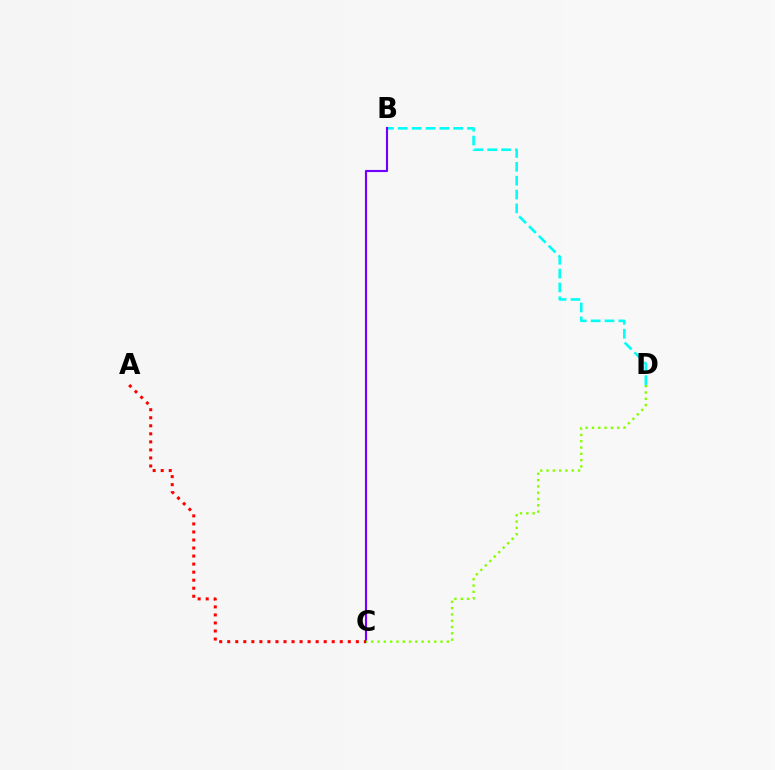{('A', 'C'): [{'color': '#ff0000', 'line_style': 'dotted', 'thickness': 2.18}], ('B', 'D'): [{'color': '#00fff6', 'line_style': 'dashed', 'thickness': 1.88}], ('B', 'C'): [{'color': '#7200ff', 'line_style': 'solid', 'thickness': 1.54}], ('C', 'D'): [{'color': '#84ff00', 'line_style': 'dotted', 'thickness': 1.71}]}